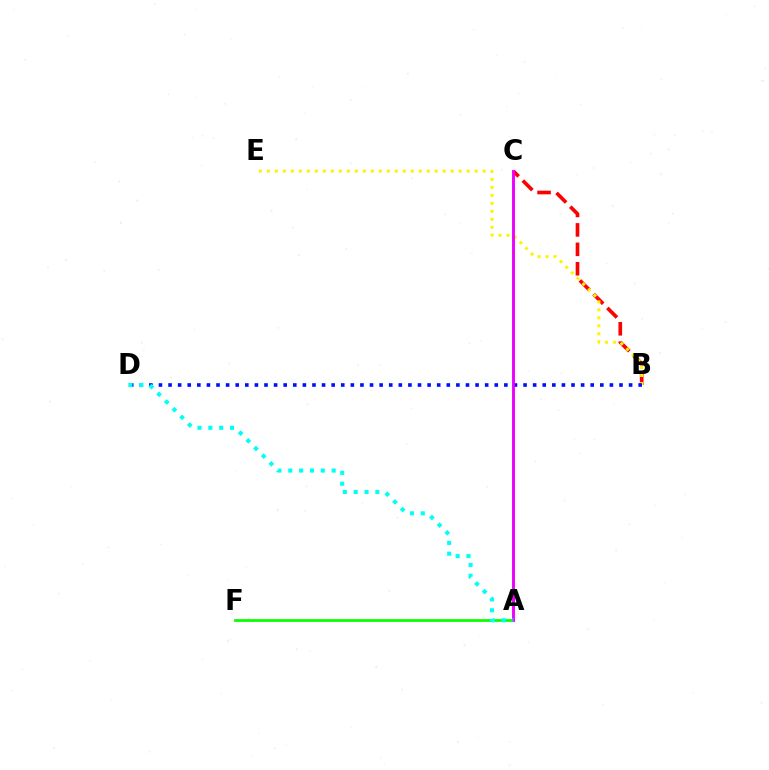{('B', 'C'): [{'color': '#ff0000', 'line_style': 'dashed', 'thickness': 2.64}], ('B', 'E'): [{'color': '#fcf500', 'line_style': 'dotted', 'thickness': 2.17}], ('B', 'D'): [{'color': '#0010ff', 'line_style': 'dotted', 'thickness': 2.61}], ('A', 'F'): [{'color': '#08ff00', 'line_style': 'solid', 'thickness': 1.99}], ('A', 'C'): [{'color': '#ee00ff', 'line_style': 'solid', 'thickness': 2.1}], ('A', 'D'): [{'color': '#00fff6', 'line_style': 'dotted', 'thickness': 2.95}]}